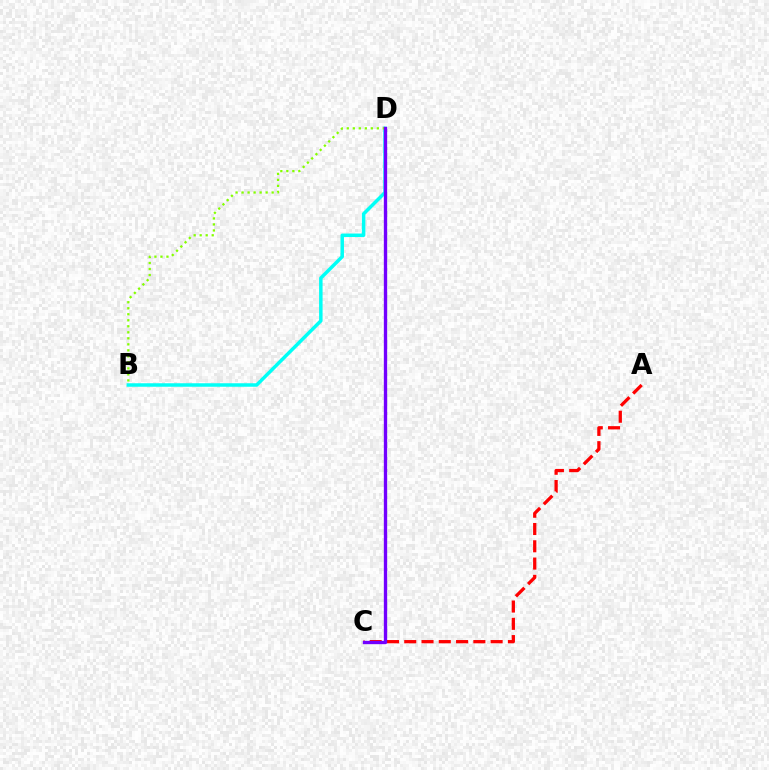{('B', 'D'): [{'color': '#00fff6', 'line_style': 'solid', 'thickness': 2.51}, {'color': '#84ff00', 'line_style': 'dotted', 'thickness': 1.63}], ('A', 'C'): [{'color': '#ff0000', 'line_style': 'dashed', 'thickness': 2.35}], ('C', 'D'): [{'color': '#7200ff', 'line_style': 'solid', 'thickness': 2.4}]}